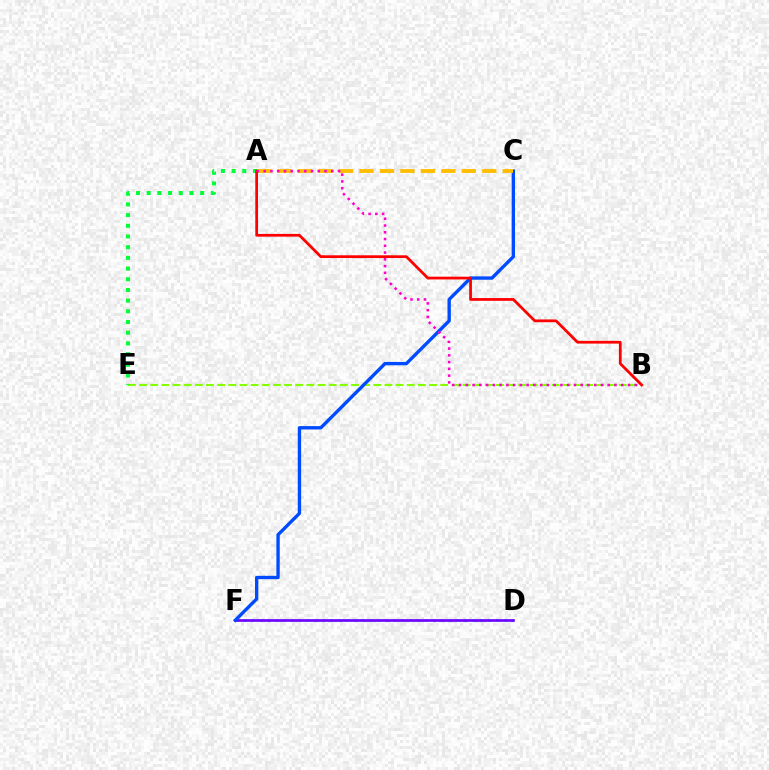{('D', 'F'): [{'color': '#00fff6', 'line_style': 'dotted', 'thickness': 2.14}, {'color': '#7200ff', 'line_style': 'solid', 'thickness': 1.92}], ('B', 'E'): [{'color': '#84ff00', 'line_style': 'dashed', 'thickness': 1.52}], ('A', 'E'): [{'color': '#00ff39', 'line_style': 'dotted', 'thickness': 2.91}], ('C', 'F'): [{'color': '#004bff', 'line_style': 'solid', 'thickness': 2.41}], ('A', 'C'): [{'color': '#ffbd00', 'line_style': 'dashed', 'thickness': 2.78}], ('A', 'B'): [{'color': '#ff0000', 'line_style': 'solid', 'thickness': 1.98}, {'color': '#ff00cf', 'line_style': 'dotted', 'thickness': 1.84}]}